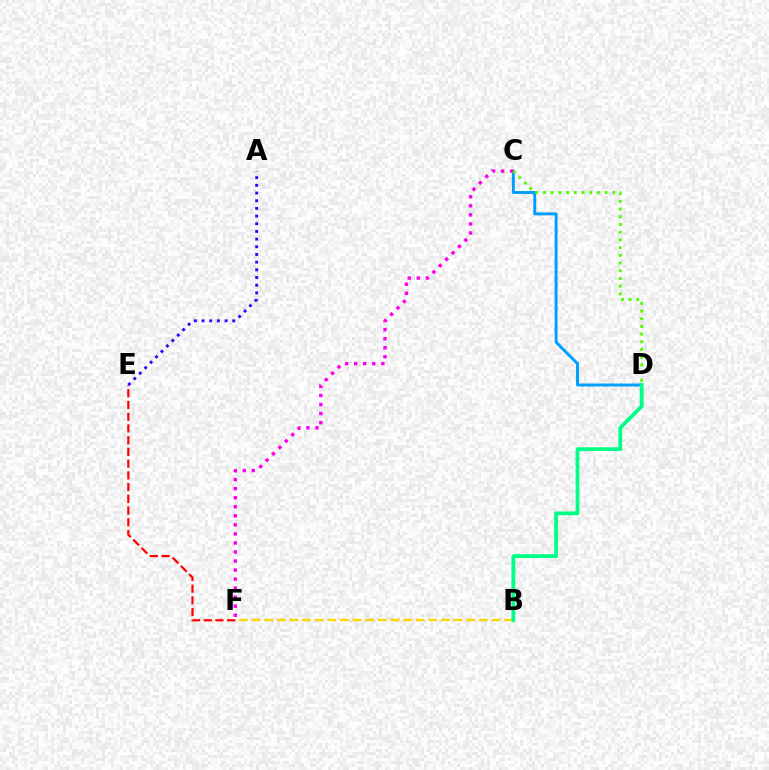{('C', 'D'): [{'color': '#009eff', 'line_style': 'solid', 'thickness': 2.1}, {'color': '#4fff00', 'line_style': 'dotted', 'thickness': 2.09}], ('B', 'F'): [{'color': '#ffd500', 'line_style': 'dashed', 'thickness': 1.72}], ('C', 'F'): [{'color': '#ff00ed', 'line_style': 'dotted', 'thickness': 2.46}], ('B', 'D'): [{'color': '#00ff86', 'line_style': 'solid', 'thickness': 2.72}], ('E', 'F'): [{'color': '#ff0000', 'line_style': 'dashed', 'thickness': 1.59}], ('A', 'E'): [{'color': '#3700ff', 'line_style': 'dotted', 'thickness': 2.09}]}